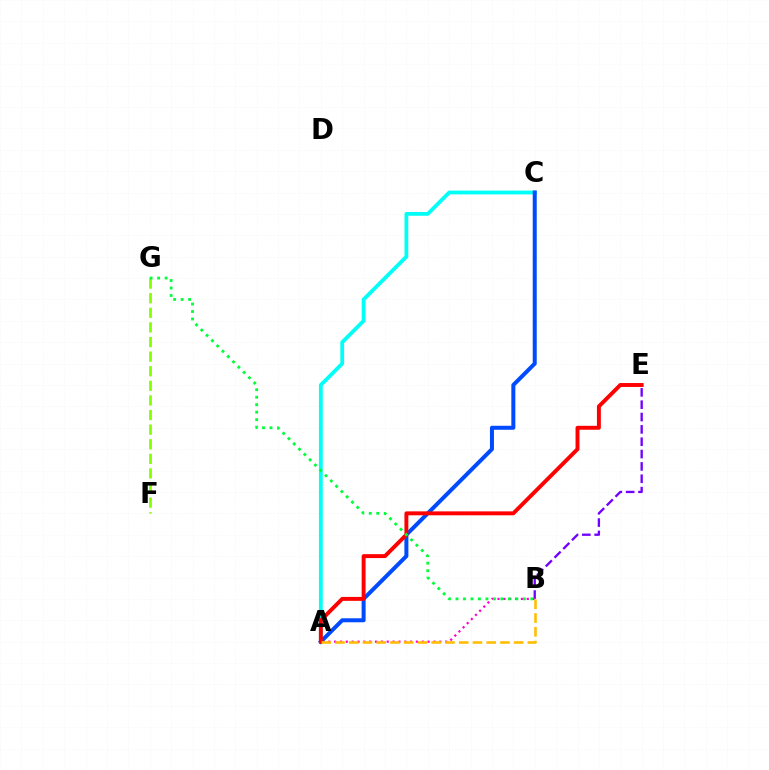{('B', 'E'): [{'color': '#7200ff', 'line_style': 'dashed', 'thickness': 1.68}], ('A', 'C'): [{'color': '#00fff6', 'line_style': 'solid', 'thickness': 2.73}, {'color': '#004bff', 'line_style': 'solid', 'thickness': 2.88}], ('A', 'B'): [{'color': '#ff00cf', 'line_style': 'dotted', 'thickness': 1.59}, {'color': '#ffbd00', 'line_style': 'dashed', 'thickness': 1.87}], ('F', 'G'): [{'color': '#84ff00', 'line_style': 'dashed', 'thickness': 1.98}], ('A', 'E'): [{'color': '#ff0000', 'line_style': 'solid', 'thickness': 2.82}], ('B', 'G'): [{'color': '#00ff39', 'line_style': 'dotted', 'thickness': 2.03}]}